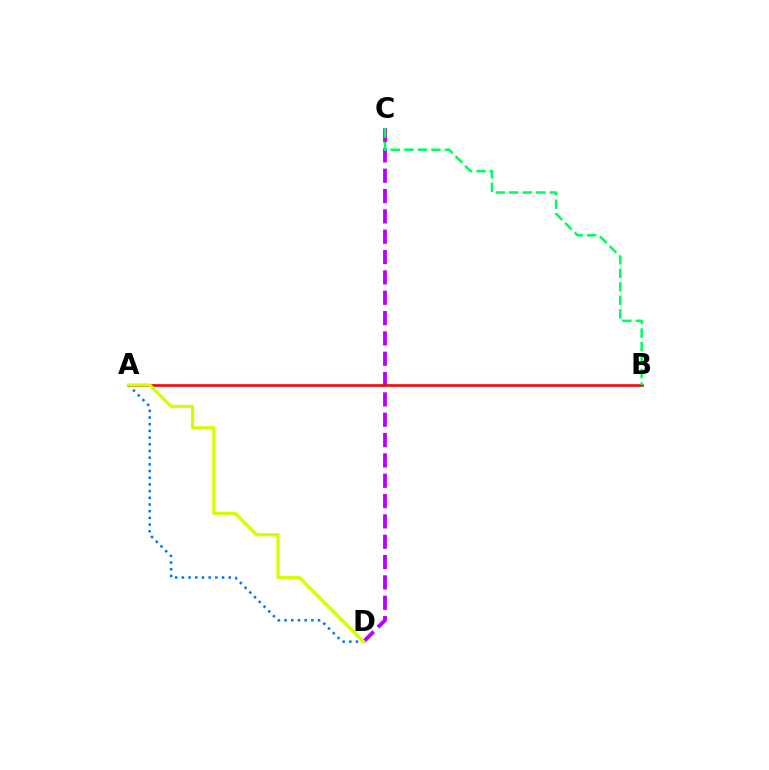{('C', 'D'): [{'color': '#b900ff', 'line_style': 'dashed', 'thickness': 2.76}], ('A', 'B'): [{'color': '#ff0000', 'line_style': 'solid', 'thickness': 1.87}], ('A', 'D'): [{'color': '#0074ff', 'line_style': 'dotted', 'thickness': 1.82}, {'color': '#d1ff00', 'line_style': 'solid', 'thickness': 2.32}], ('B', 'C'): [{'color': '#00ff5c', 'line_style': 'dashed', 'thickness': 1.84}]}